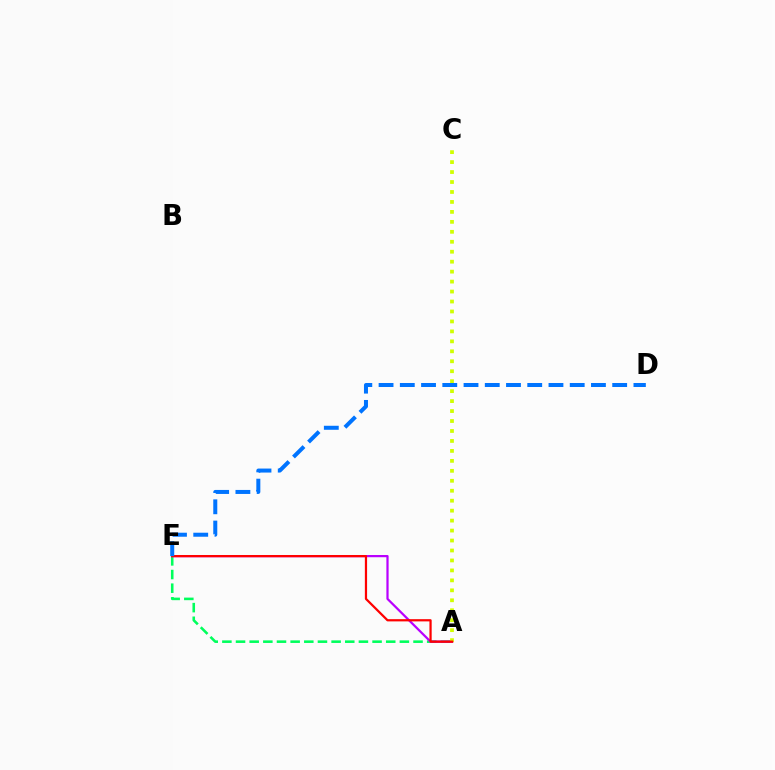{('A', 'E'): [{'color': '#00ff5c', 'line_style': 'dashed', 'thickness': 1.85}, {'color': '#b900ff', 'line_style': 'solid', 'thickness': 1.6}, {'color': '#ff0000', 'line_style': 'solid', 'thickness': 1.6}], ('A', 'C'): [{'color': '#d1ff00', 'line_style': 'dotted', 'thickness': 2.71}], ('D', 'E'): [{'color': '#0074ff', 'line_style': 'dashed', 'thickness': 2.89}]}